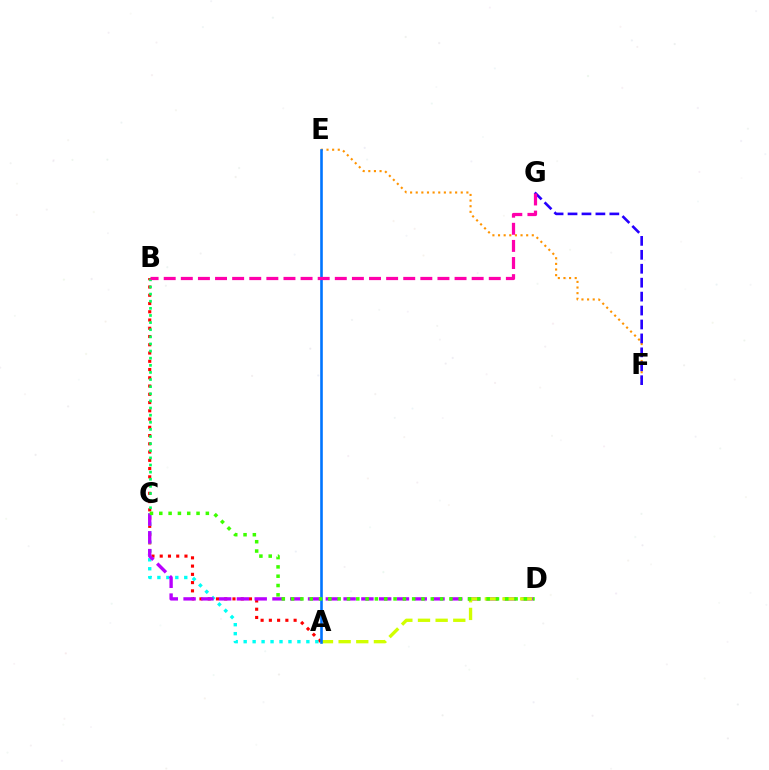{('E', 'F'): [{'color': '#ff9400', 'line_style': 'dotted', 'thickness': 1.53}], ('A', 'B'): [{'color': '#ff0000', 'line_style': 'dotted', 'thickness': 2.24}], ('F', 'G'): [{'color': '#2500ff', 'line_style': 'dashed', 'thickness': 1.89}], ('A', 'C'): [{'color': '#00fff6', 'line_style': 'dotted', 'thickness': 2.43}], ('C', 'D'): [{'color': '#b900ff', 'line_style': 'dashed', 'thickness': 2.42}, {'color': '#3dff00', 'line_style': 'dotted', 'thickness': 2.53}], ('A', 'D'): [{'color': '#d1ff00', 'line_style': 'dashed', 'thickness': 2.4}], ('A', 'E'): [{'color': '#0074ff', 'line_style': 'solid', 'thickness': 1.88}], ('B', 'C'): [{'color': '#00ff5c', 'line_style': 'dotted', 'thickness': 1.93}], ('B', 'G'): [{'color': '#ff00ac', 'line_style': 'dashed', 'thickness': 2.32}]}